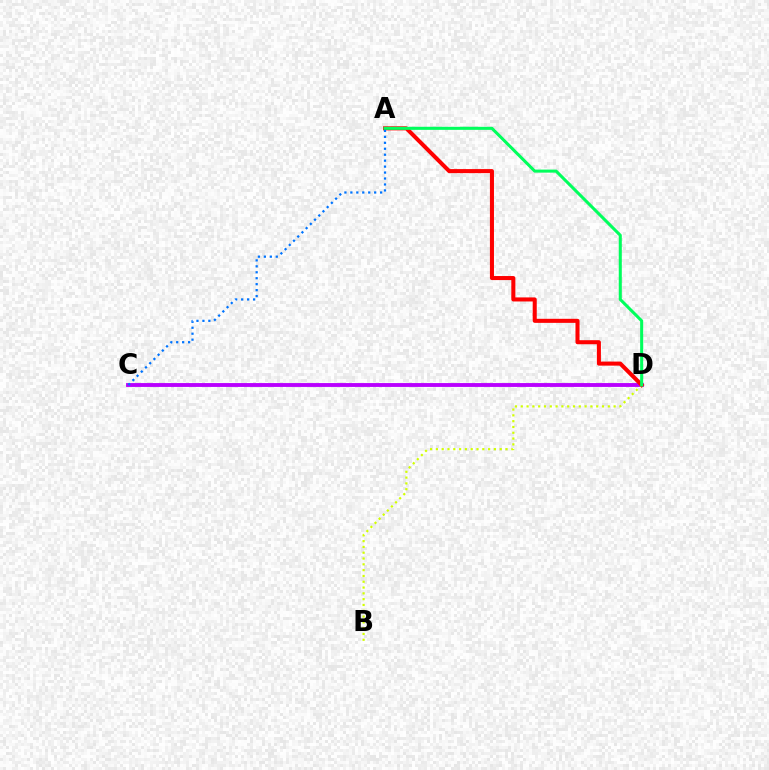{('C', 'D'): [{'color': '#b900ff', 'line_style': 'solid', 'thickness': 2.78}], ('B', 'D'): [{'color': '#d1ff00', 'line_style': 'dotted', 'thickness': 1.58}], ('A', 'D'): [{'color': '#ff0000', 'line_style': 'solid', 'thickness': 2.92}, {'color': '#00ff5c', 'line_style': 'solid', 'thickness': 2.19}], ('A', 'C'): [{'color': '#0074ff', 'line_style': 'dotted', 'thickness': 1.62}]}